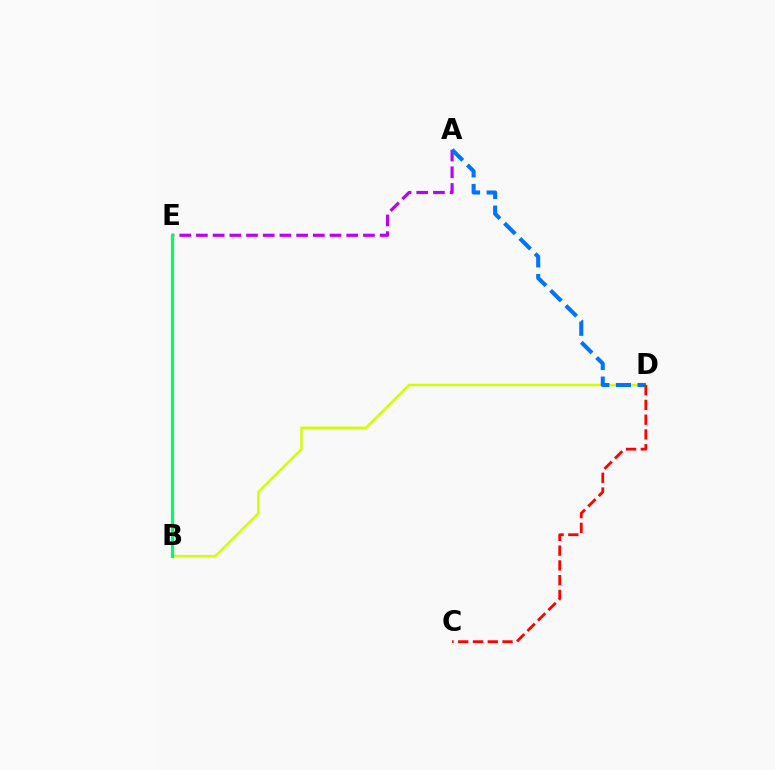{('A', 'E'): [{'color': '#b900ff', 'line_style': 'dashed', 'thickness': 2.27}], ('B', 'D'): [{'color': '#d1ff00', 'line_style': 'solid', 'thickness': 1.75}], ('A', 'D'): [{'color': '#0074ff', 'line_style': 'dashed', 'thickness': 2.93}], ('C', 'D'): [{'color': '#ff0000', 'line_style': 'dashed', 'thickness': 2.01}], ('B', 'E'): [{'color': '#00ff5c', 'line_style': 'solid', 'thickness': 2.31}]}